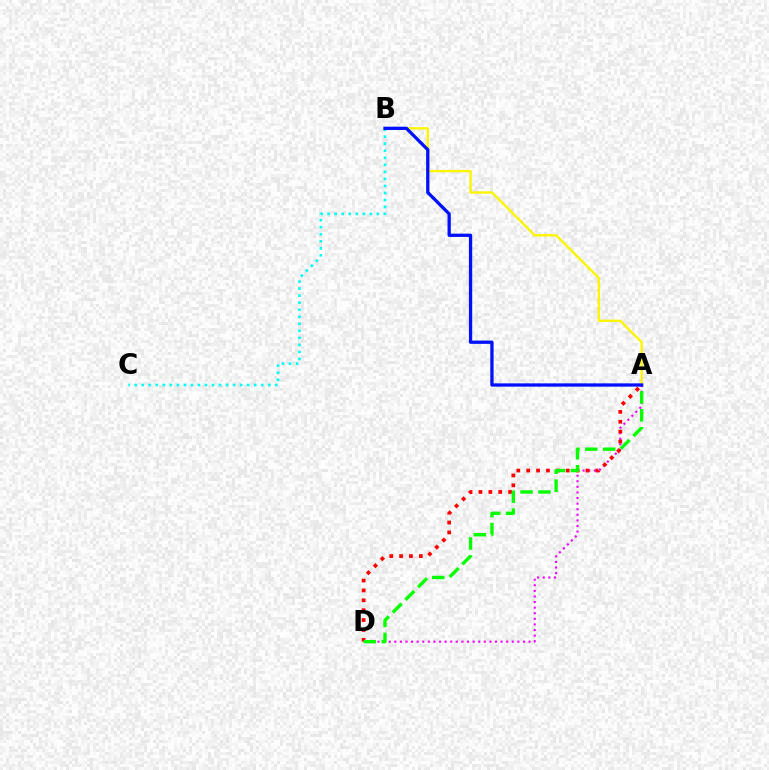{('A', 'B'): [{'color': '#fcf500', 'line_style': 'solid', 'thickness': 1.7}, {'color': '#0010ff', 'line_style': 'solid', 'thickness': 2.36}], ('A', 'D'): [{'color': '#ee00ff', 'line_style': 'dotted', 'thickness': 1.52}, {'color': '#ff0000', 'line_style': 'dotted', 'thickness': 2.68}, {'color': '#08ff00', 'line_style': 'dashed', 'thickness': 2.43}], ('B', 'C'): [{'color': '#00fff6', 'line_style': 'dotted', 'thickness': 1.91}]}